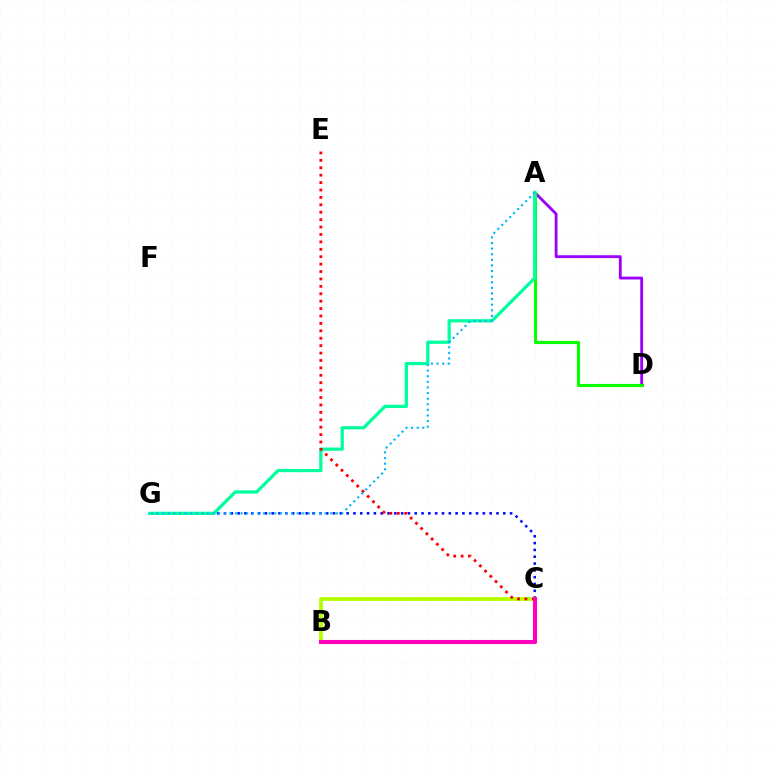{('B', 'C'): [{'color': '#ffa500', 'line_style': 'dashed', 'thickness': 1.84}, {'color': '#b3ff00', 'line_style': 'solid', 'thickness': 2.75}, {'color': '#ff00bd', 'line_style': 'solid', 'thickness': 2.93}], ('C', 'G'): [{'color': '#0010ff', 'line_style': 'dotted', 'thickness': 1.85}], ('A', 'D'): [{'color': '#9b00ff', 'line_style': 'solid', 'thickness': 2.04}, {'color': '#08ff00', 'line_style': 'solid', 'thickness': 2.26}], ('A', 'G'): [{'color': '#00ff9d', 'line_style': 'solid', 'thickness': 2.34}, {'color': '#00b5ff', 'line_style': 'dotted', 'thickness': 1.52}], ('C', 'E'): [{'color': '#ff0000', 'line_style': 'dotted', 'thickness': 2.01}]}